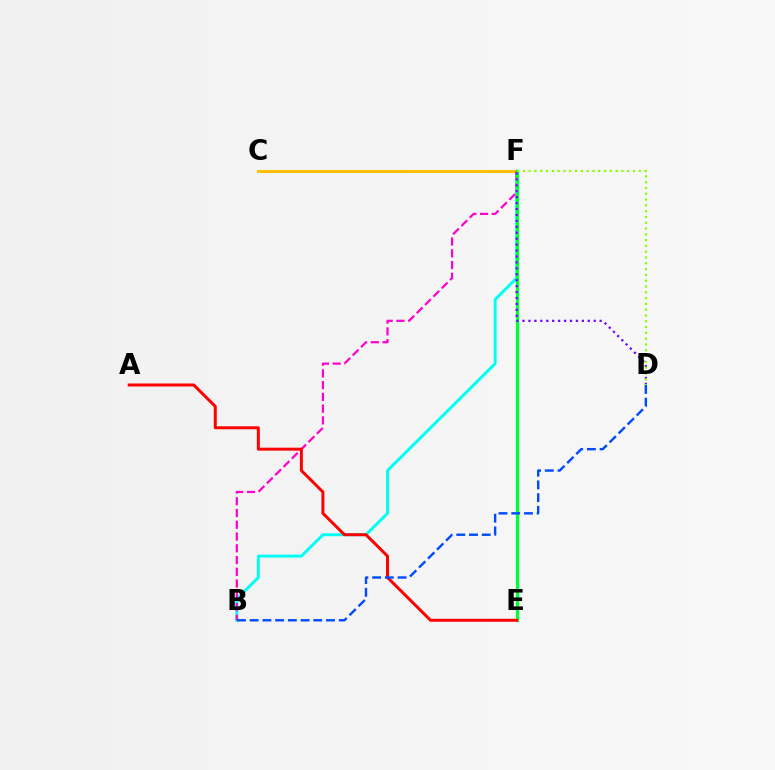{('B', 'F'): [{'color': '#00fff6', 'line_style': 'solid', 'thickness': 2.13}, {'color': '#ff00cf', 'line_style': 'dashed', 'thickness': 1.6}], ('C', 'F'): [{'color': '#ffbd00', 'line_style': 'solid', 'thickness': 2.12}], ('E', 'F'): [{'color': '#00ff39', 'line_style': 'solid', 'thickness': 2.32}], ('D', 'F'): [{'color': '#7200ff', 'line_style': 'dotted', 'thickness': 1.61}, {'color': '#84ff00', 'line_style': 'dotted', 'thickness': 1.57}], ('A', 'E'): [{'color': '#ff0000', 'line_style': 'solid', 'thickness': 2.14}], ('B', 'D'): [{'color': '#004bff', 'line_style': 'dashed', 'thickness': 1.73}]}